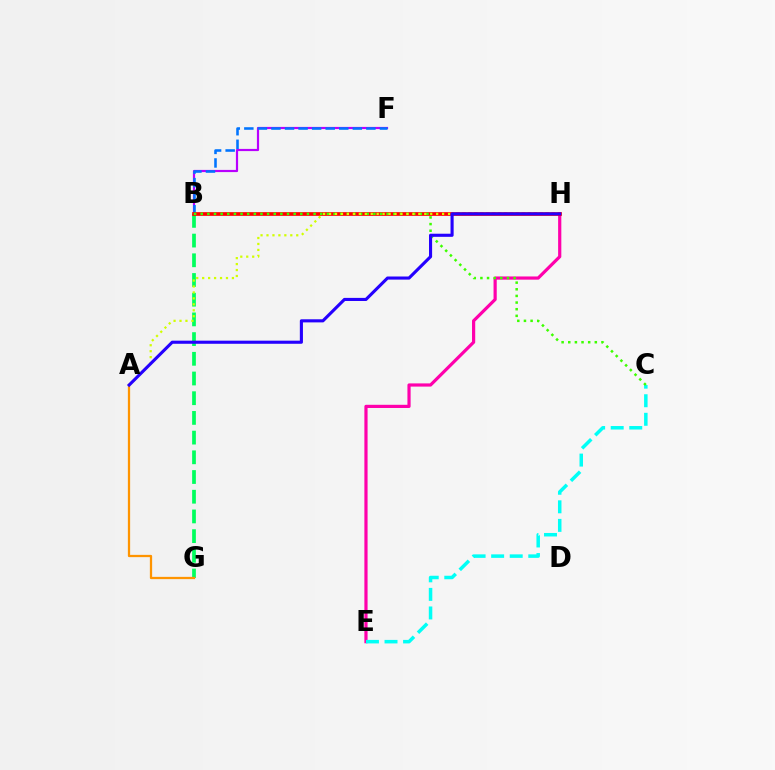{('B', 'F'): [{'color': '#b900ff', 'line_style': 'solid', 'thickness': 1.58}, {'color': '#0074ff', 'line_style': 'dashed', 'thickness': 1.84}], ('E', 'H'): [{'color': '#ff00ac', 'line_style': 'solid', 'thickness': 2.3}], ('B', 'G'): [{'color': '#00ff5c', 'line_style': 'dashed', 'thickness': 2.68}], ('C', 'E'): [{'color': '#00fff6', 'line_style': 'dashed', 'thickness': 2.52}], ('B', 'H'): [{'color': '#ff0000', 'line_style': 'solid', 'thickness': 2.66}], ('B', 'C'): [{'color': '#3dff00', 'line_style': 'dotted', 'thickness': 1.8}], ('A', 'G'): [{'color': '#ff9400', 'line_style': 'solid', 'thickness': 1.63}], ('A', 'H'): [{'color': '#d1ff00', 'line_style': 'dotted', 'thickness': 1.62}, {'color': '#2500ff', 'line_style': 'solid', 'thickness': 2.24}]}